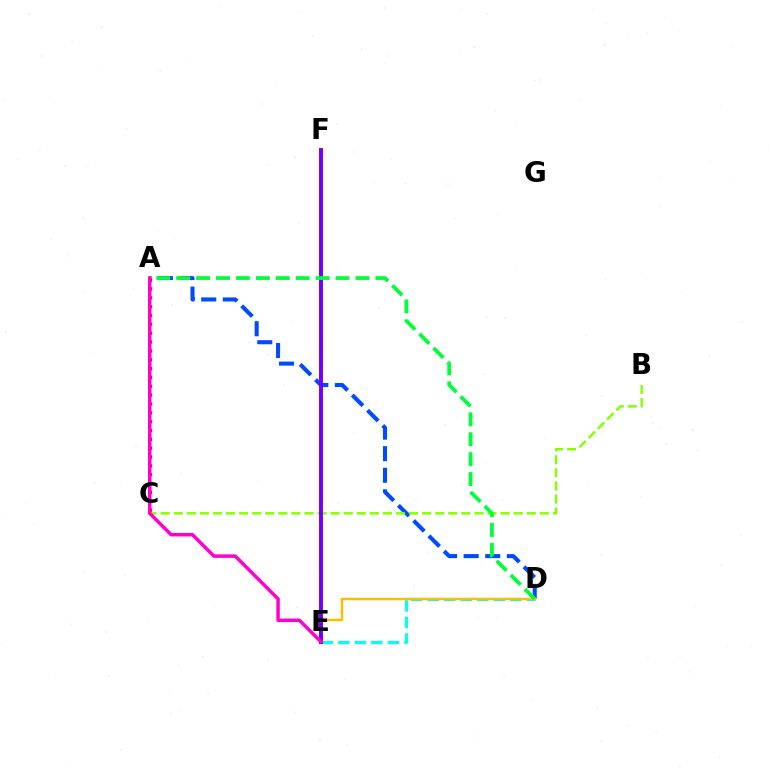{('A', 'D'): [{'color': '#004bff', 'line_style': 'dashed', 'thickness': 2.93}, {'color': '#00ff39', 'line_style': 'dashed', 'thickness': 2.71}], ('B', 'C'): [{'color': '#84ff00', 'line_style': 'dashed', 'thickness': 1.78}], ('D', 'E'): [{'color': '#00fff6', 'line_style': 'dashed', 'thickness': 2.25}, {'color': '#ffbd00', 'line_style': 'solid', 'thickness': 1.76}], ('A', 'C'): [{'color': '#ff0000', 'line_style': 'dotted', 'thickness': 2.4}], ('E', 'F'): [{'color': '#7200ff', 'line_style': 'solid', 'thickness': 2.84}], ('A', 'E'): [{'color': '#ff00cf', 'line_style': 'solid', 'thickness': 2.51}]}